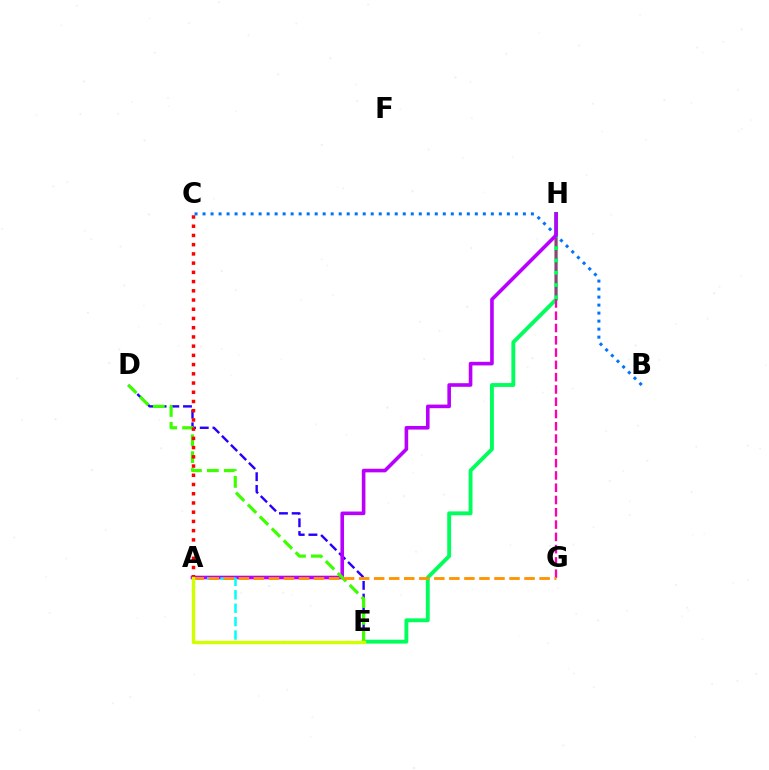{('E', 'H'): [{'color': '#00ff5c', 'line_style': 'solid', 'thickness': 2.79}], ('G', 'H'): [{'color': '#ff00ac', 'line_style': 'dashed', 'thickness': 1.67}], ('D', 'E'): [{'color': '#2500ff', 'line_style': 'dashed', 'thickness': 1.73}, {'color': '#3dff00', 'line_style': 'dashed', 'thickness': 2.29}], ('B', 'C'): [{'color': '#0074ff', 'line_style': 'dotted', 'thickness': 2.18}], ('A', 'H'): [{'color': '#b900ff', 'line_style': 'solid', 'thickness': 2.6}], ('A', 'E'): [{'color': '#00fff6', 'line_style': 'dashed', 'thickness': 1.82}, {'color': '#d1ff00', 'line_style': 'solid', 'thickness': 2.43}], ('A', 'C'): [{'color': '#ff0000', 'line_style': 'dotted', 'thickness': 2.51}], ('A', 'G'): [{'color': '#ff9400', 'line_style': 'dashed', 'thickness': 2.04}]}